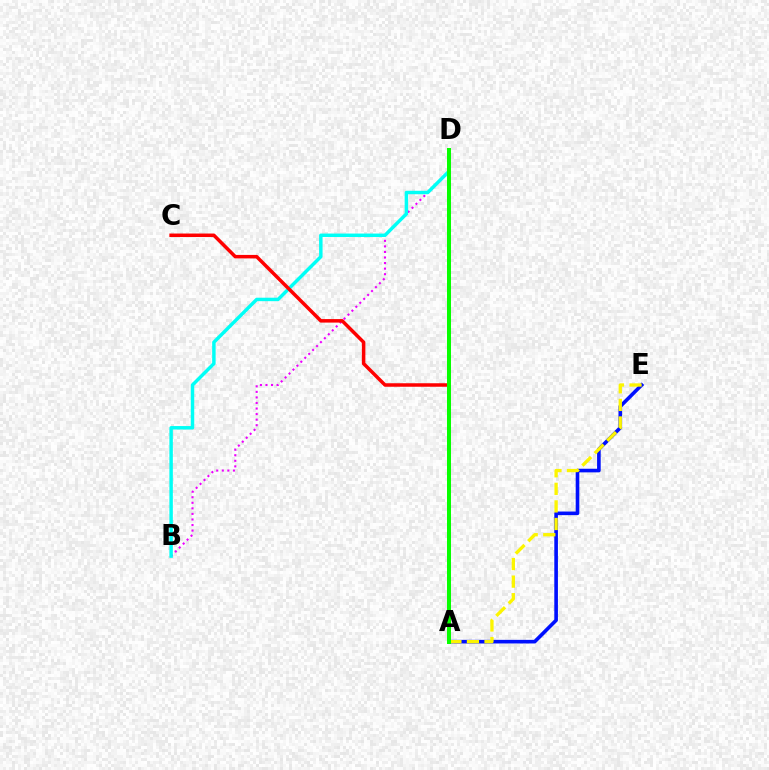{('A', 'E'): [{'color': '#0010ff', 'line_style': 'solid', 'thickness': 2.61}, {'color': '#fcf500', 'line_style': 'dashed', 'thickness': 2.39}], ('B', 'D'): [{'color': '#ee00ff', 'line_style': 'dotted', 'thickness': 1.51}, {'color': '#00fff6', 'line_style': 'solid', 'thickness': 2.49}], ('A', 'C'): [{'color': '#ff0000', 'line_style': 'solid', 'thickness': 2.52}], ('A', 'D'): [{'color': '#08ff00', 'line_style': 'solid', 'thickness': 2.89}]}